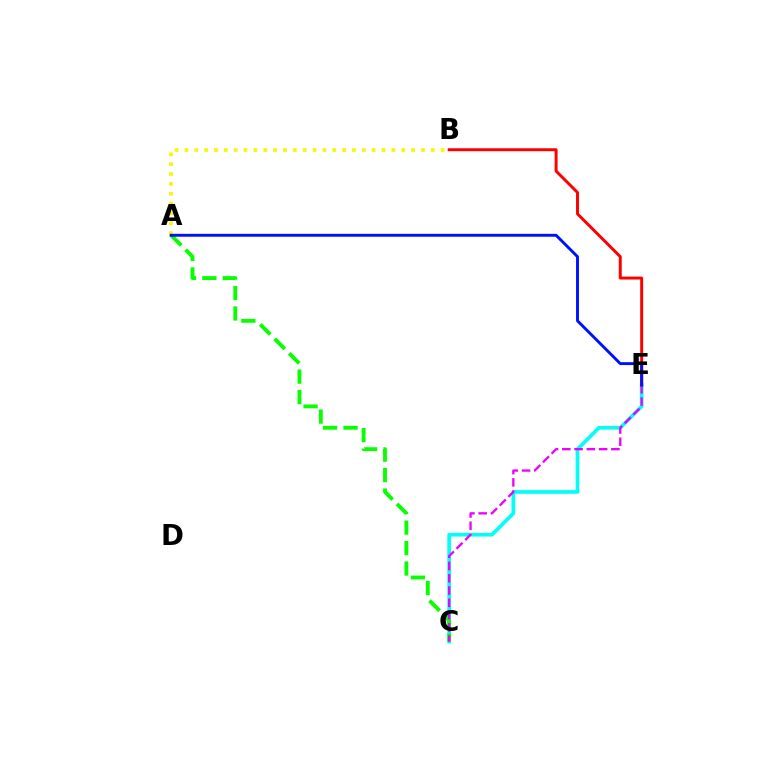{('C', 'E'): [{'color': '#00fff6', 'line_style': 'solid', 'thickness': 2.65}, {'color': '#ee00ff', 'line_style': 'dashed', 'thickness': 1.67}], ('A', 'C'): [{'color': '#08ff00', 'line_style': 'dashed', 'thickness': 2.78}], ('A', 'B'): [{'color': '#fcf500', 'line_style': 'dotted', 'thickness': 2.68}], ('B', 'E'): [{'color': '#ff0000', 'line_style': 'solid', 'thickness': 2.13}], ('A', 'E'): [{'color': '#0010ff', 'line_style': 'solid', 'thickness': 2.09}]}